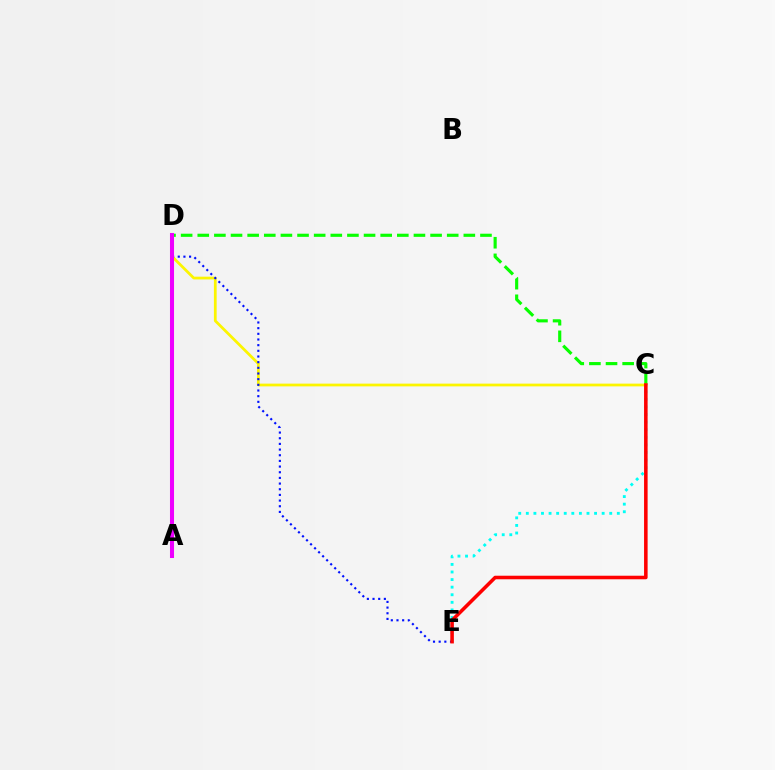{('C', 'E'): [{'color': '#00fff6', 'line_style': 'dotted', 'thickness': 2.06}, {'color': '#ff0000', 'line_style': 'solid', 'thickness': 2.56}], ('C', 'D'): [{'color': '#08ff00', 'line_style': 'dashed', 'thickness': 2.26}, {'color': '#fcf500', 'line_style': 'solid', 'thickness': 1.98}], ('D', 'E'): [{'color': '#0010ff', 'line_style': 'dotted', 'thickness': 1.54}], ('A', 'D'): [{'color': '#ee00ff', 'line_style': 'solid', 'thickness': 2.92}]}